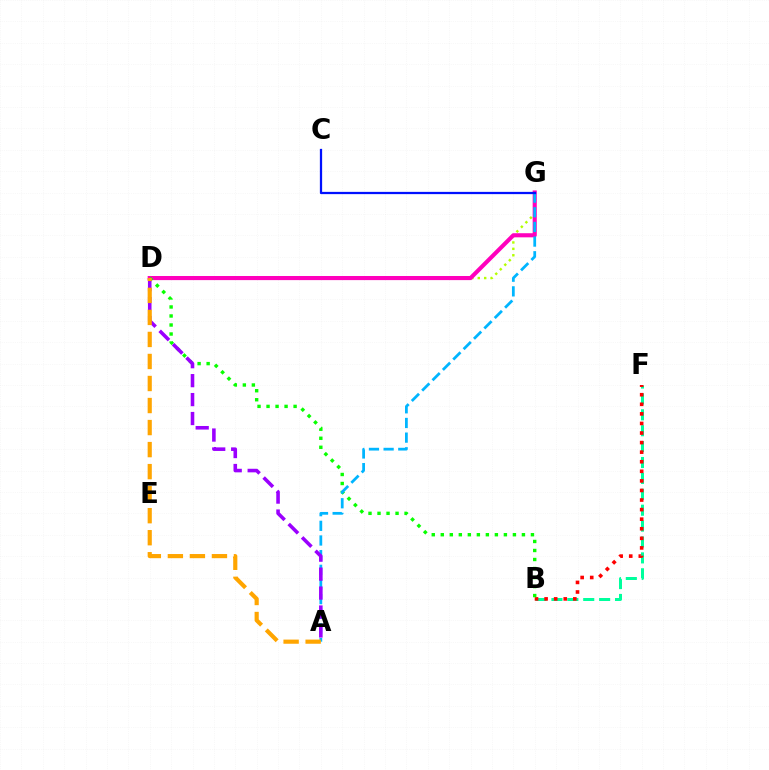{('D', 'G'): [{'color': '#b3ff00', 'line_style': 'dotted', 'thickness': 1.74}, {'color': '#ff00bd', 'line_style': 'solid', 'thickness': 2.96}], ('B', 'F'): [{'color': '#00ff9d', 'line_style': 'dashed', 'thickness': 2.16}, {'color': '#ff0000', 'line_style': 'dotted', 'thickness': 2.6}], ('B', 'D'): [{'color': '#08ff00', 'line_style': 'dotted', 'thickness': 2.45}], ('A', 'G'): [{'color': '#00b5ff', 'line_style': 'dashed', 'thickness': 1.99}], ('C', 'G'): [{'color': '#0010ff', 'line_style': 'solid', 'thickness': 1.63}], ('A', 'D'): [{'color': '#9b00ff', 'line_style': 'dashed', 'thickness': 2.57}, {'color': '#ffa500', 'line_style': 'dashed', 'thickness': 2.99}]}